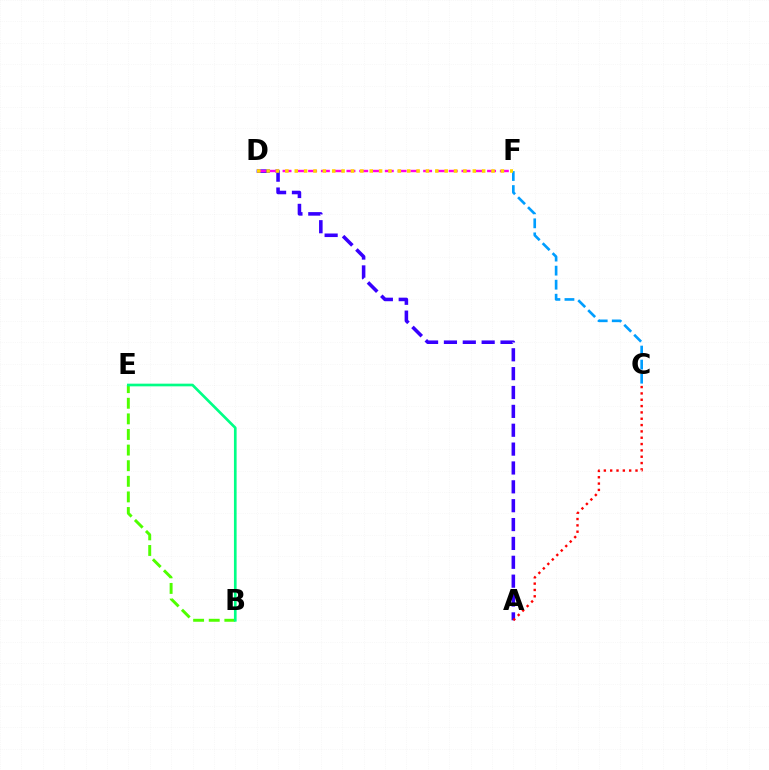{('A', 'D'): [{'color': '#3700ff', 'line_style': 'dashed', 'thickness': 2.56}], ('B', 'E'): [{'color': '#4fff00', 'line_style': 'dashed', 'thickness': 2.12}, {'color': '#00ff86', 'line_style': 'solid', 'thickness': 1.92}], ('D', 'F'): [{'color': '#ff00ed', 'line_style': 'dashed', 'thickness': 1.74}, {'color': '#ffd500', 'line_style': 'dotted', 'thickness': 2.55}], ('C', 'F'): [{'color': '#009eff', 'line_style': 'dashed', 'thickness': 1.91}], ('A', 'C'): [{'color': '#ff0000', 'line_style': 'dotted', 'thickness': 1.72}]}